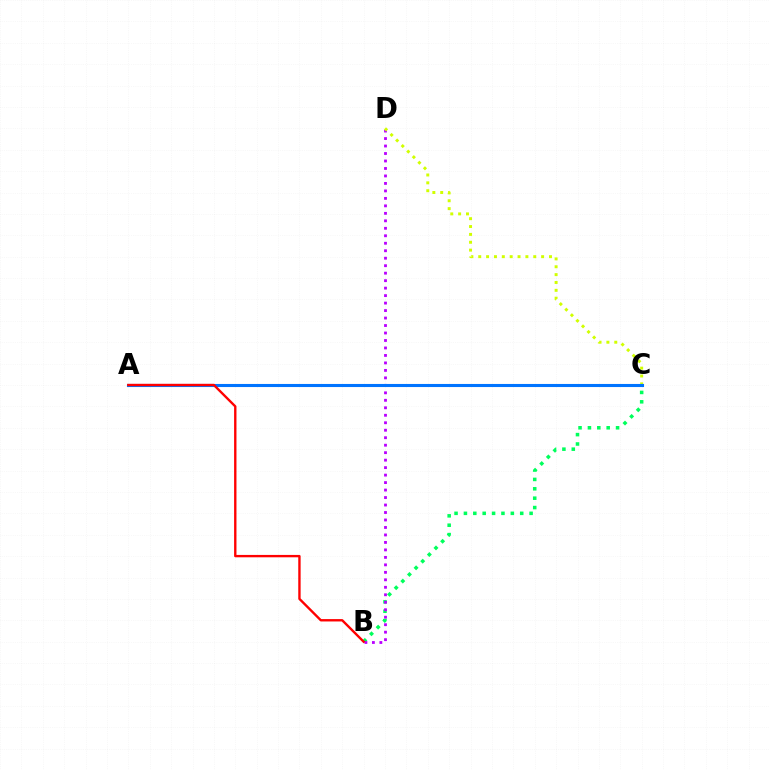{('B', 'C'): [{'color': '#00ff5c', 'line_style': 'dotted', 'thickness': 2.55}], ('B', 'D'): [{'color': '#b900ff', 'line_style': 'dotted', 'thickness': 2.03}], ('C', 'D'): [{'color': '#d1ff00', 'line_style': 'dotted', 'thickness': 2.14}], ('A', 'C'): [{'color': '#0074ff', 'line_style': 'solid', 'thickness': 2.22}], ('A', 'B'): [{'color': '#ff0000', 'line_style': 'solid', 'thickness': 1.71}]}